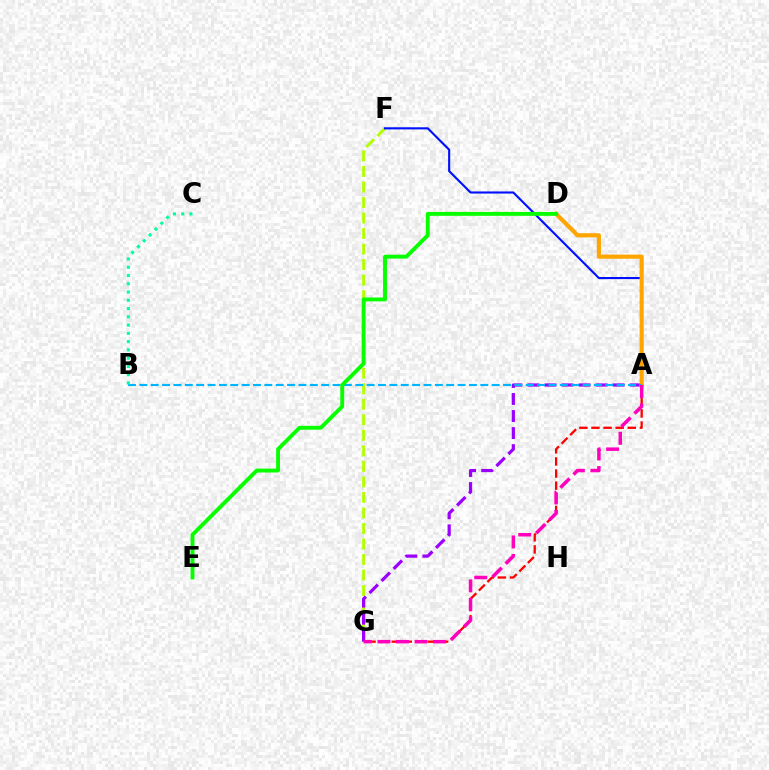{('F', 'G'): [{'color': '#b3ff00', 'line_style': 'dashed', 'thickness': 2.11}], ('A', 'G'): [{'color': '#9b00ff', 'line_style': 'dashed', 'thickness': 2.32}, {'color': '#ff0000', 'line_style': 'dashed', 'thickness': 1.64}, {'color': '#ff00bd', 'line_style': 'dashed', 'thickness': 2.52}], ('A', 'F'): [{'color': '#0010ff', 'line_style': 'solid', 'thickness': 1.53}], ('A', 'D'): [{'color': '#ffa500', 'line_style': 'solid', 'thickness': 2.98}], ('A', 'B'): [{'color': '#00b5ff', 'line_style': 'dashed', 'thickness': 1.54}], ('D', 'E'): [{'color': '#08ff00', 'line_style': 'solid', 'thickness': 2.8}], ('B', 'C'): [{'color': '#00ff9d', 'line_style': 'dotted', 'thickness': 2.25}]}